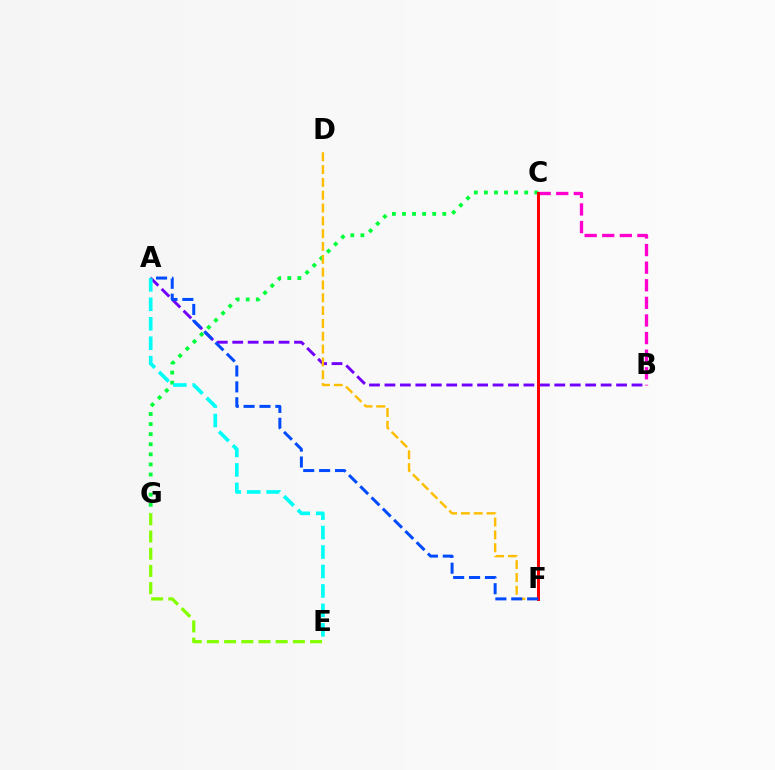{('A', 'B'): [{'color': '#7200ff', 'line_style': 'dashed', 'thickness': 2.1}], ('B', 'C'): [{'color': '#ff00cf', 'line_style': 'dashed', 'thickness': 2.39}], ('C', 'G'): [{'color': '#00ff39', 'line_style': 'dotted', 'thickness': 2.74}], ('D', 'F'): [{'color': '#ffbd00', 'line_style': 'dashed', 'thickness': 1.74}], ('C', 'F'): [{'color': '#ff0000', 'line_style': 'solid', 'thickness': 2.17}], ('E', 'G'): [{'color': '#84ff00', 'line_style': 'dashed', 'thickness': 2.34}], ('A', 'E'): [{'color': '#00fff6', 'line_style': 'dashed', 'thickness': 2.64}], ('A', 'F'): [{'color': '#004bff', 'line_style': 'dashed', 'thickness': 2.16}]}